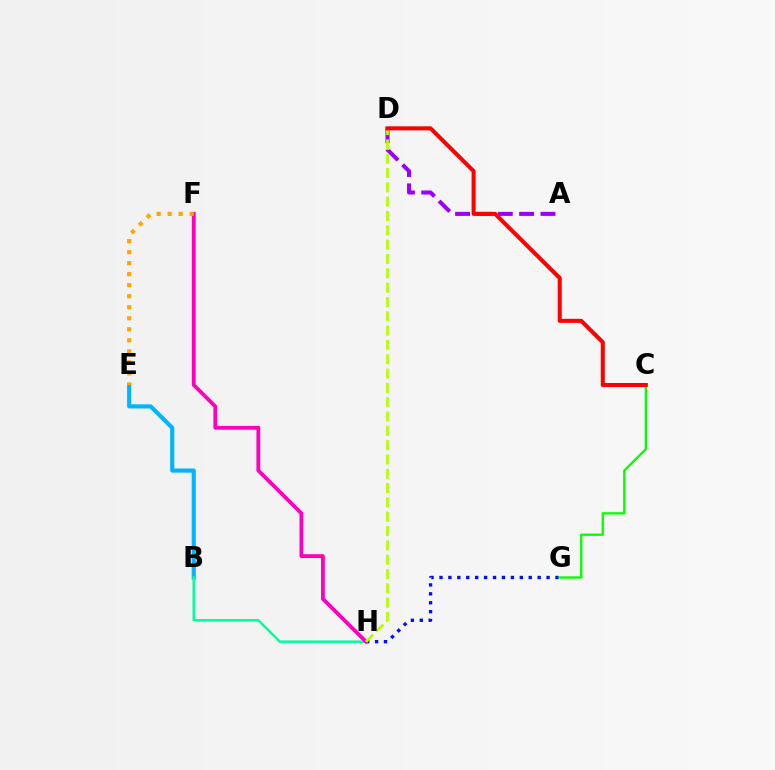{('B', 'E'): [{'color': '#00b5ff', 'line_style': 'solid', 'thickness': 2.98}], ('A', 'D'): [{'color': '#9b00ff', 'line_style': 'dashed', 'thickness': 2.9}], ('G', 'H'): [{'color': '#0010ff', 'line_style': 'dotted', 'thickness': 2.42}], ('B', 'H'): [{'color': '#00ff9d', 'line_style': 'solid', 'thickness': 1.8}], ('F', 'H'): [{'color': '#ff00bd', 'line_style': 'solid', 'thickness': 2.74}], ('C', 'G'): [{'color': '#08ff00', 'line_style': 'solid', 'thickness': 1.69}], ('D', 'H'): [{'color': '#b3ff00', 'line_style': 'dashed', 'thickness': 1.95}], ('C', 'D'): [{'color': '#ff0000', 'line_style': 'solid', 'thickness': 2.9}], ('E', 'F'): [{'color': '#ffa500', 'line_style': 'dotted', 'thickness': 2.99}]}